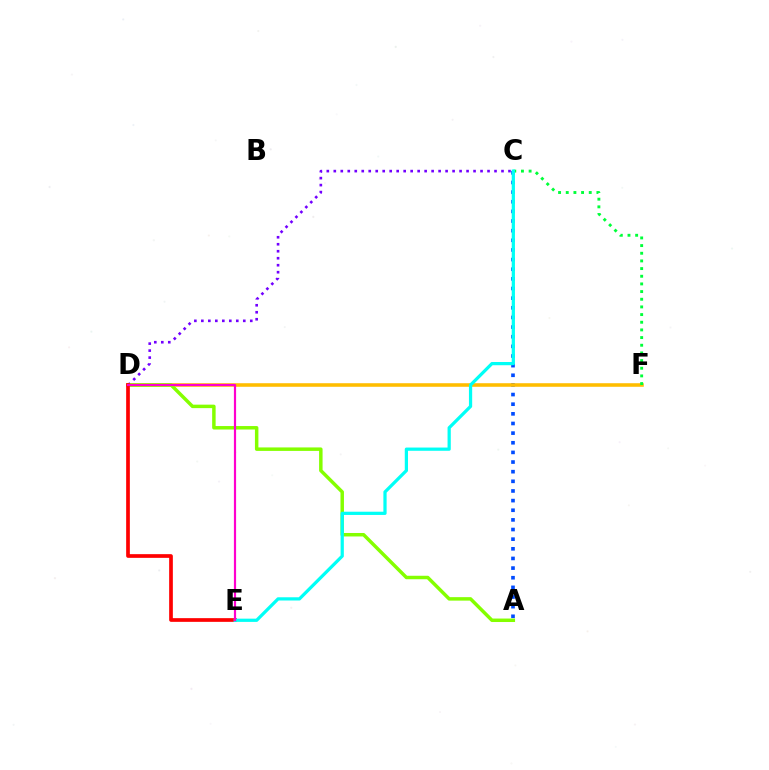{('C', 'D'): [{'color': '#7200ff', 'line_style': 'dotted', 'thickness': 1.9}], ('A', 'C'): [{'color': '#004bff', 'line_style': 'dotted', 'thickness': 2.62}], ('D', 'F'): [{'color': '#ffbd00', 'line_style': 'solid', 'thickness': 2.57}], ('A', 'D'): [{'color': '#84ff00', 'line_style': 'solid', 'thickness': 2.5}], ('D', 'E'): [{'color': '#ff0000', 'line_style': 'solid', 'thickness': 2.66}, {'color': '#ff00cf', 'line_style': 'solid', 'thickness': 1.58}], ('C', 'F'): [{'color': '#00ff39', 'line_style': 'dotted', 'thickness': 2.08}], ('C', 'E'): [{'color': '#00fff6', 'line_style': 'solid', 'thickness': 2.33}]}